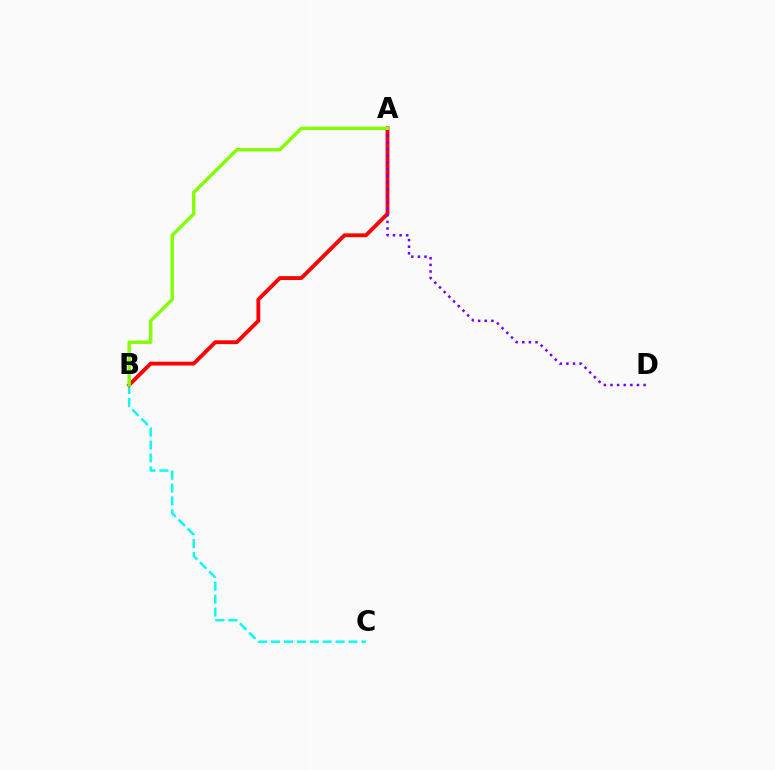{('B', 'C'): [{'color': '#00fff6', 'line_style': 'dashed', 'thickness': 1.75}], ('A', 'B'): [{'color': '#ff0000', 'line_style': 'solid', 'thickness': 2.77}, {'color': '#84ff00', 'line_style': 'solid', 'thickness': 2.45}], ('A', 'D'): [{'color': '#7200ff', 'line_style': 'dotted', 'thickness': 1.8}]}